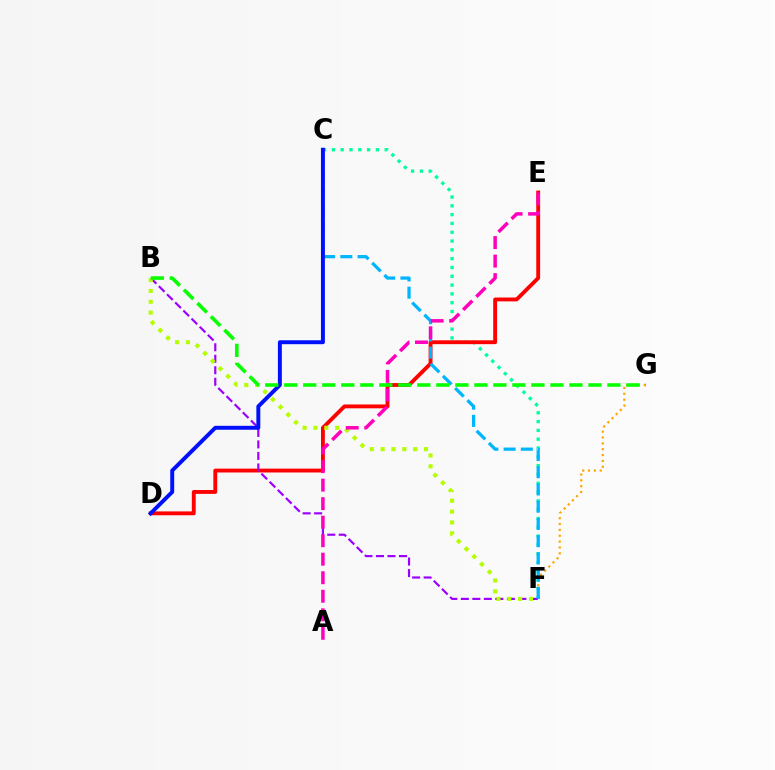{('C', 'F'): [{'color': '#00ff9d', 'line_style': 'dotted', 'thickness': 2.39}, {'color': '#00b5ff', 'line_style': 'dashed', 'thickness': 2.34}], ('D', 'E'): [{'color': '#ff0000', 'line_style': 'solid', 'thickness': 2.78}], ('B', 'F'): [{'color': '#9b00ff', 'line_style': 'dashed', 'thickness': 1.56}, {'color': '#b3ff00', 'line_style': 'dotted', 'thickness': 2.95}], ('F', 'G'): [{'color': '#ffa500', 'line_style': 'dotted', 'thickness': 1.59}], ('A', 'E'): [{'color': '#ff00bd', 'line_style': 'dashed', 'thickness': 2.52}], ('C', 'D'): [{'color': '#0010ff', 'line_style': 'solid', 'thickness': 2.83}], ('B', 'G'): [{'color': '#08ff00', 'line_style': 'dashed', 'thickness': 2.58}]}